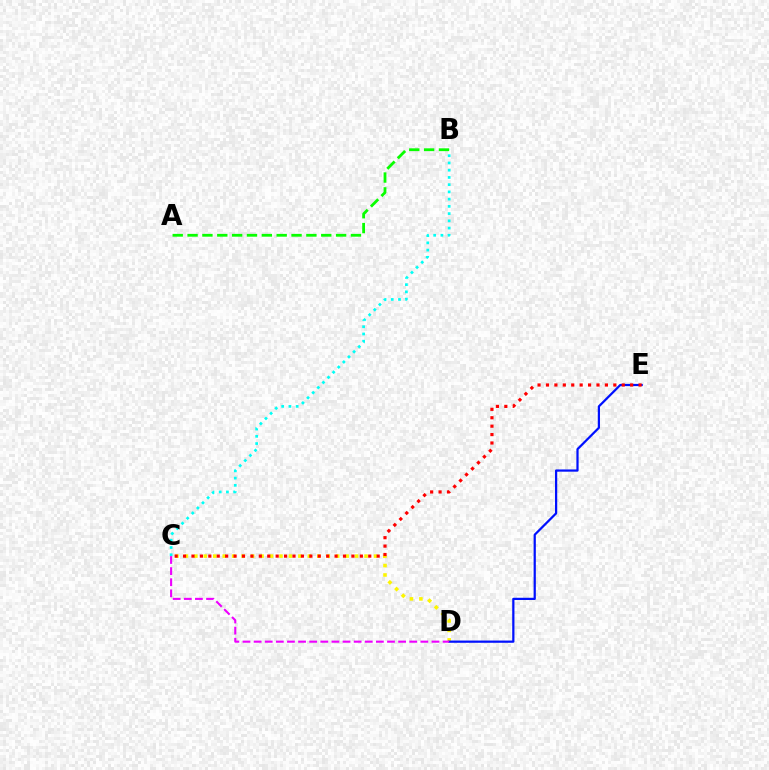{('B', 'C'): [{'color': '#00fff6', 'line_style': 'dotted', 'thickness': 1.97}], ('C', 'D'): [{'color': '#fcf500', 'line_style': 'dotted', 'thickness': 2.57}, {'color': '#ee00ff', 'line_style': 'dashed', 'thickness': 1.51}], ('D', 'E'): [{'color': '#0010ff', 'line_style': 'solid', 'thickness': 1.6}], ('A', 'B'): [{'color': '#08ff00', 'line_style': 'dashed', 'thickness': 2.02}], ('C', 'E'): [{'color': '#ff0000', 'line_style': 'dotted', 'thickness': 2.29}]}